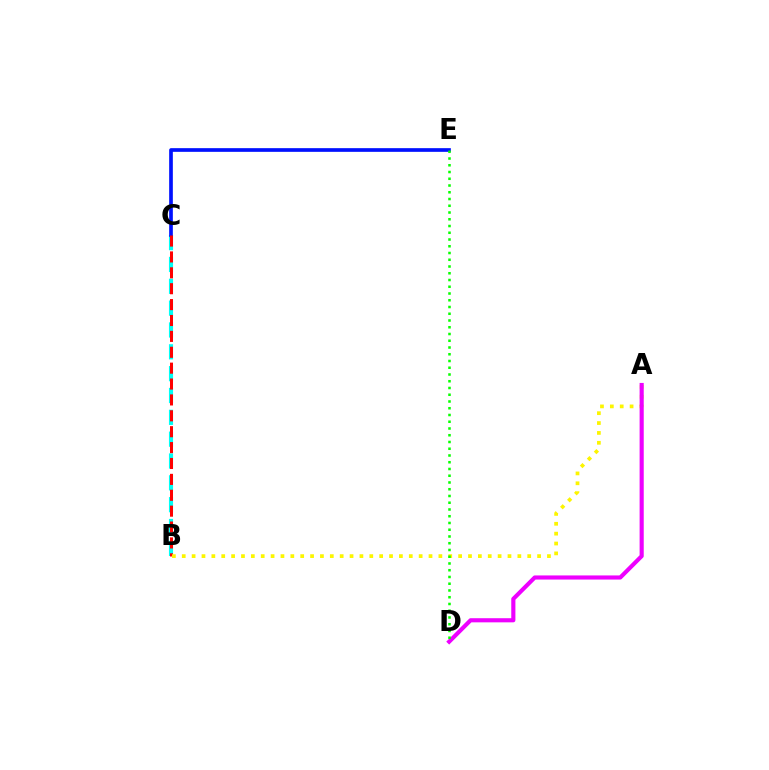{('B', 'C'): [{'color': '#00fff6', 'line_style': 'dashed', 'thickness': 2.97}, {'color': '#ff0000', 'line_style': 'dashed', 'thickness': 2.16}], ('C', 'E'): [{'color': '#0010ff', 'line_style': 'solid', 'thickness': 2.65}], ('A', 'B'): [{'color': '#fcf500', 'line_style': 'dotted', 'thickness': 2.68}], ('A', 'D'): [{'color': '#ee00ff', 'line_style': 'solid', 'thickness': 2.97}], ('D', 'E'): [{'color': '#08ff00', 'line_style': 'dotted', 'thickness': 1.83}]}